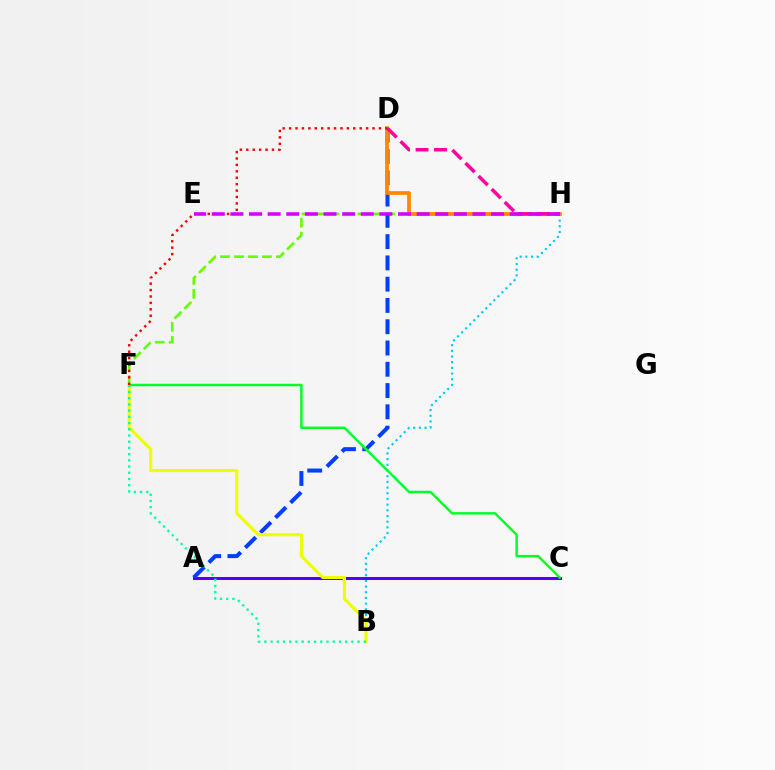{('B', 'H'): [{'color': '#00c7ff', 'line_style': 'dotted', 'thickness': 1.54}], ('A', 'C'): [{'color': '#4f00ff', 'line_style': 'solid', 'thickness': 2.16}], ('F', 'H'): [{'color': '#66ff00', 'line_style': 'dashed', 'thickness': 1.9}], ('A', 'D'): [{'color': '#003fff', 'line_style': 'dashed', 'thickness': 2.89}], ('D', 'H'): [{'color': '#ff8800', 'line_style': 'solid', 'thickness': 2.69}, {'color': '#ff00a0', 'line_style': 'dashed', 'thickness': 2.51}], ('B', 'F'): [{'color': '#eeff00', 'line_style': 'solid', 'thickness': 2.26}, {'color': '#00ffaf', 'line_style': 'dotted', 'thickness': 1.69}], ('C', 'F'): [{'color': '#00ff27', 'line_style': 'solid', 'thickness': 1.76}], ('D', 'F'): [{'color': '#ff0000', 'line_style': 'dotted', 'thickness': 1.74}], ('E', 'H'): [{'color': '#d600ff', 'line_style': 'dashed', 'thickness': 2.53}]}